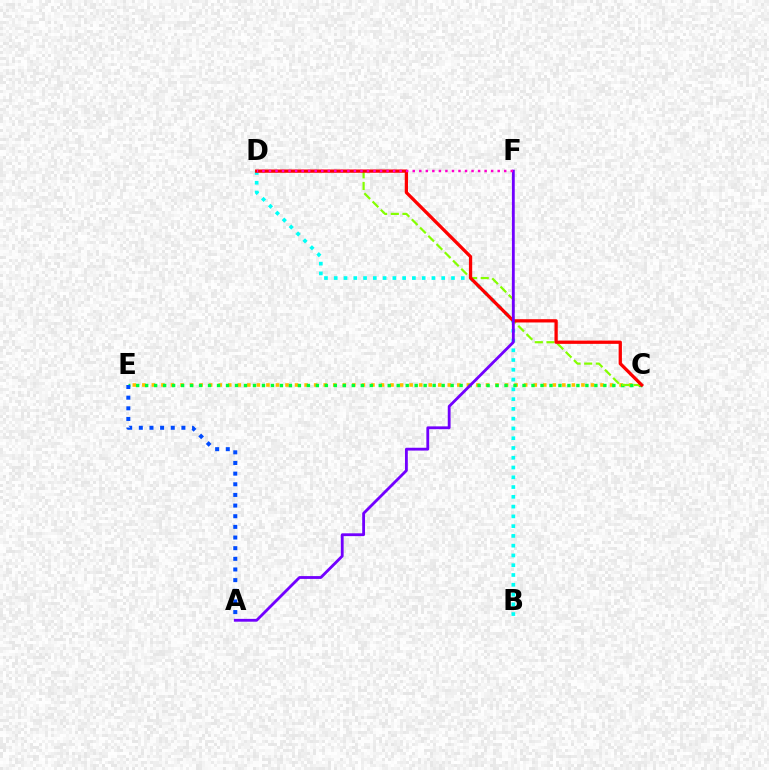{('C', 'E'): [{'color': '#ffbd00', 'line_style': 'dotted', 'thickness': 2.59}, {'color': '#00ff39', 'line_style': 'dotted', 'thickness': 2.44}], ('B', 'D'): [{'color': '#00fff6', 'line_style': 'dotted', 'thickness': 2.65}], ('C', 'D'): [{'color': '#84ff00', 'line_style': 'dashed', 'thickness': 1.58}, {'color': '#ff0000', 'line_style': 'solid', 'thickness': 2.36}], ('A', 'F'): [{'color': '#7200ff', 'line_style': 'solid', 'thickness': 2.03}], ('A', 'E'): [{'color': '#004bff', 'line_style': 'dotted', 'thickness': 2.89}], ('D', 'F'): [{'color': '#ff00cf', 'line_style': 'dotted', 'thickness': 1.78}]}